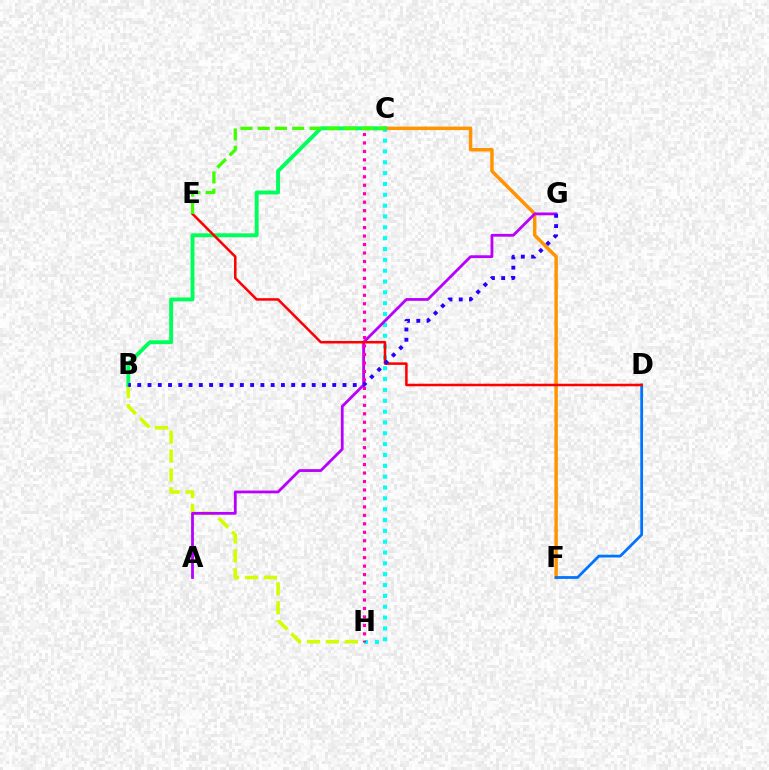{('C', 'H'): [{'color': '#00fff6', 'line_style': 'dotted', 'thickness': 2.95}, {'color': '#ff00ac', 'line_style': 'dotted', 'thickness': 2.3}], ('C', 'F'): [{'color': '#ff9400', 'line_style': 'solid', 'thickness': 2.5}], ('B', 'H'): [{'color': '#d1ff00', 'line_style': 'dashed', 'thickness': 2.57}], ('A', 'G'): [{'color': '#b900ff', 'line_style': 'solid', 'thickness': 2.02}], ('D', 'F'): [{'color': '#0074ff', 'line_style': 'solid', 'thickness': 1.99}], ('B', 'C'): [{'color': '#00ff5c', 'line_style': 'solid', 'thickness': 2.81}], ('D', 'E'): [{'color': '#ff0000', 'line_style': 'solid', 'thickness': 1.82}], ('C', 'E'): [{'color': '#3dff00', 'line_style': 'dashed', 'thickness': 2.35}], ('B', 'G'): [{'color': '#2500ff', 'line_style': 'dotted', 'thickness': 2.79}]}